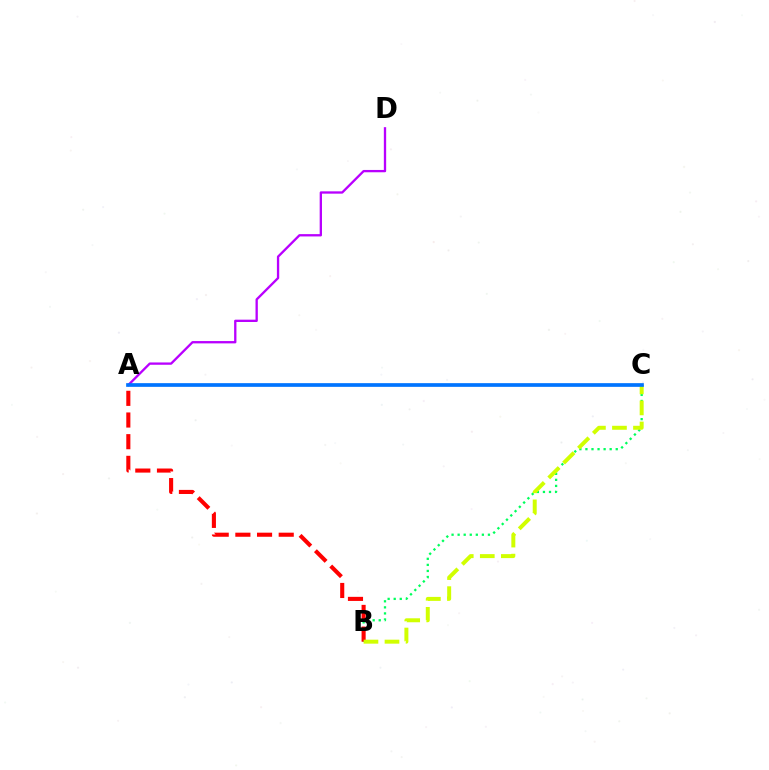{('B', 'C'): [{'color': '#00ff5c', 'line_style': 'dotted', 'thickness': 1.65}, {'color': '#d1ff00', 'line_style': 'dashed', 'thickness': 2.86}], ('A', 'B'): [{'color': '#ff0000', 'line_style': 'dashed', 'thickness': 2.94}], ('A', 'D'): [{'color': '#b900ff', 'line_style': 'solid', 'thickness': 1.67}], ('A', 'C'): [{'color': '#0074ff', 'line_style': 'solid', 'thickness': 2.66}]}